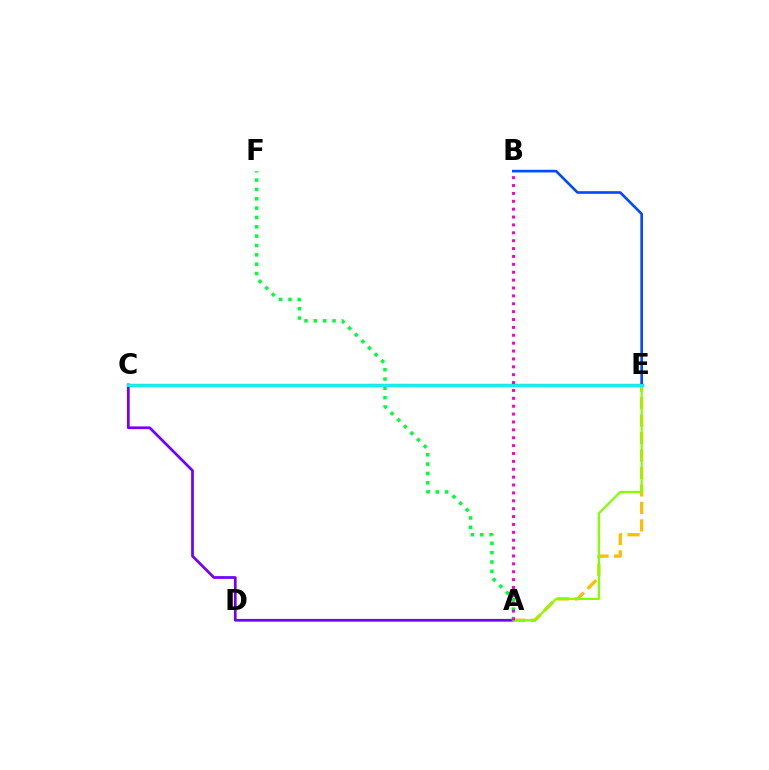{('A', 'C'): [{'color': '#7200ff', 'line_style': 'solid', 'thickness': 1.97}], ('A', 'E'): [{'color': '#ffbd00', 'line_style': 'dashed', 'thickness': 2.37}, {'color': '#84ff00', 'line_style': 'solid', 'thickness': 1.6}], ('C', 'E'): [{'color': '#ff0000', 'line_style': 'solid', 'thickness': 2.33}, {'color': '#00fff6', 'line_style': 'solid', 'thickness': 2.04}], ('A', 'F'): [{'color': '#00ff39', 'line_style': 'dotted', 'thickness': 2.54}], ('B', 'E'): [{'color': '#004bff', 'line_style': 'solid', 'thickness': 1.9}], ('A', 'B'): [{'color': '#ff00cf', 'line_style': 'dotted', 'thickness': 2.14}]}